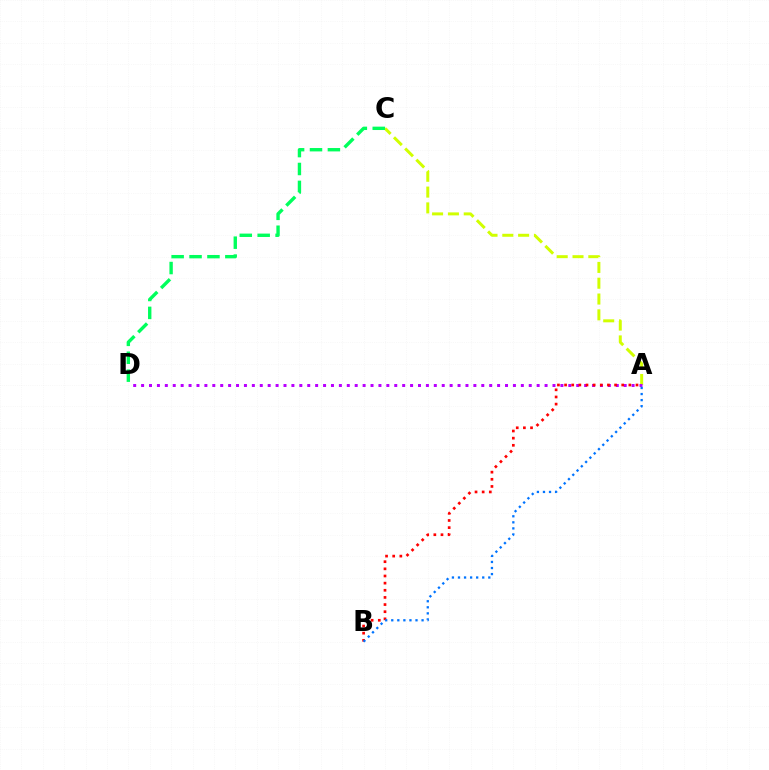{('A', 'C'): [{'color': '#d1ff00', 'line_style': 'dashed', 'thickness': 2.15}], ('A', 'D'): [{'color': '#b900ff', 'line_style': 'dotted', 'thickness': 2.15}], ('A', 'B'): [{'color': '#ff0000', 'line_style': 'dotted', 'thickness': 1.94}, {'color': '#0074ff', 'line_style': 'dotted', 'thickness': 1.65}], ('C', 'D'): [{'color': '#00ff5c', 'line_style': 'dashed', 'thickness': 2.43}]}